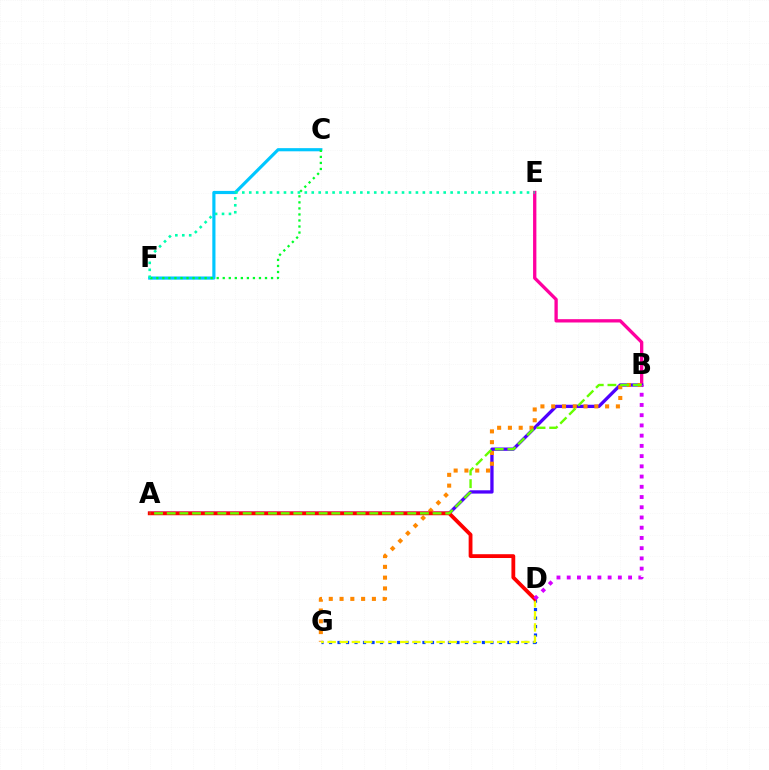{('B', 'E'): [{'color': '#ff00a0', 'line_style': 'solid', 'thickness': 2.39}], ('A', 'B'): [{'color': '#4f00ff', 'line_style': 'solid', 'thickness': 2.38}, {'color': '#66ff00', 'line_style': 'dashed', 'thickness': 1.72}], ('B', 'G'): [{'color': '#ff8800', 'line_style': 'dotted', 'thickness': 2.93}], ('D', 'G'): [{'color': '#003fff', 'line_style': 'dotted', 'thickness': 2.31}, {'color': '#eeff00', 'line_style': 'dashed', 'thickness': 1.64}], ('C', 'F'): [{'color': '#00c7ff', 'line_style': 'solid', 'thickness': 2.27}, {'color': '#00ff27', 'line_style': 'dotted', 'thickness': 1.64}], ('A', 'D'): [{'color': '#ff0000', 'line_style': 'solid', 'thickness': 2.74}], ('B', 'D'): [{'color': '#d600ff', 'line_style': 'dotted', 'thickness': 2.78}], ('E', 'F'): [{'color': '#00ffaf', 'line_style': 'dotted', 'thickness': 1.89}]}